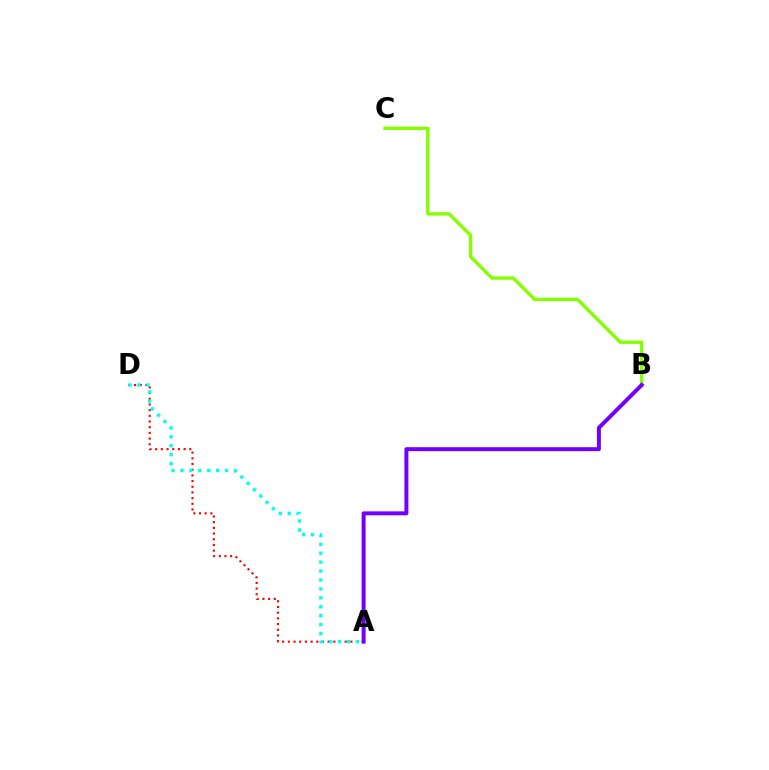{('A', 'D'): [{'color': '#ff0000', 'line_style': 'dotted', 'thickness': 1.54}, {'color': '#00fff6', 'line_style': 'dotted', 'thickness': 2.43}], ('B', 'C'): [{'color': '#84ff00', 'line_style': 'solid', 'thickness': 2.42}], ('A', 'B'): [{'color': '#7200ff', 'line_style': 'solid', 'thickness': 2.85}]}